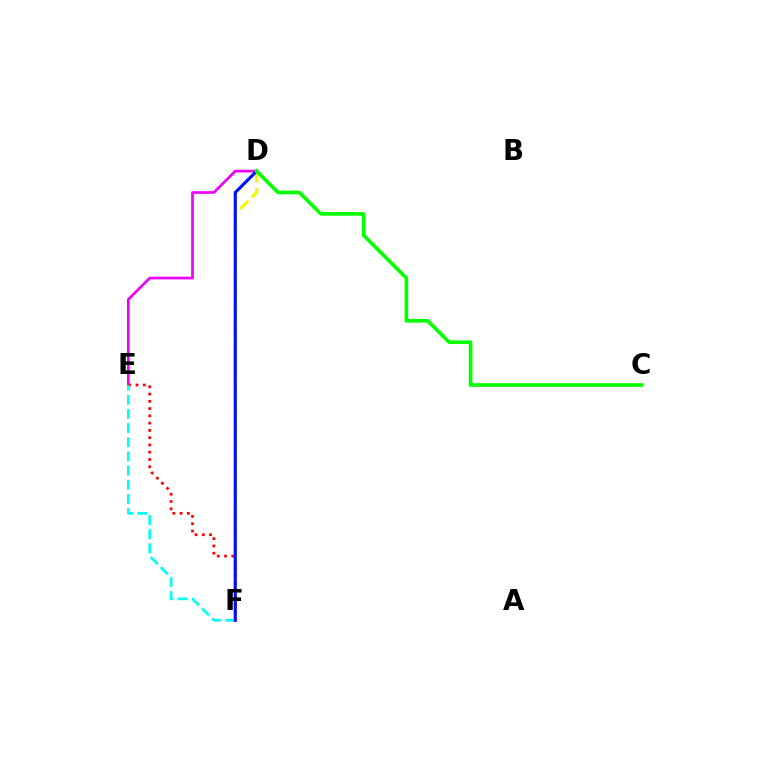{('D', 'E'): [{'color': '#ee00ff', 'line_style': 'solid', 'thickness': 1.93}], ('D', 'F'): [{'color': '#fcf500', 'line_style': 'dashed', 'thickness': 2.27}, {'color': '#0010ff', 'line_style': 'solid', 'thickness': 2.25}], ('E', 'F'): [{'color': '#ff0000', 'line_style': 'dotted', 'thickness': 1.97}, {'color': '#00fff6', 'line_style': 'dashed', 'thickness': 1.92}], ('C', 'D'): [{'color': '#08ff00', 'line_style': 'solid', 'thickness': 2.63}]}